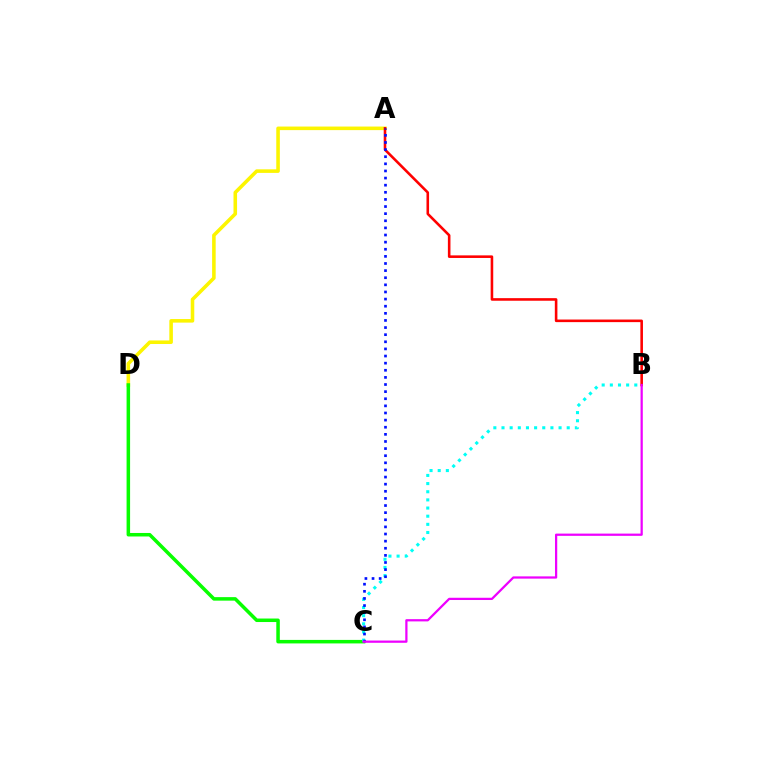{('A', 'D'): [{'color': '#fcf500', 'line_style': 'solid', 'thickness': 2.57}], ('C', 'D'): [{'color': '#08ff00', 'line_style': 'solid', 'thickness': 2.53}], ('B', 'C'): [{'color': '#00fff6', 'line_style': 'dotted', 'thickness': 2.21}, {'color': '#ee00ff', 'line_style': 'solid', 'thickness': 1.62}], ('A', 'B'): [{'color': '#ff0000', 'line_style': 'solid', 'thickness': 1.86}], ('A', 'C'): [{'color': '#0010ff', 'line_style': 'dotted', 'thickness': 1.93}]}